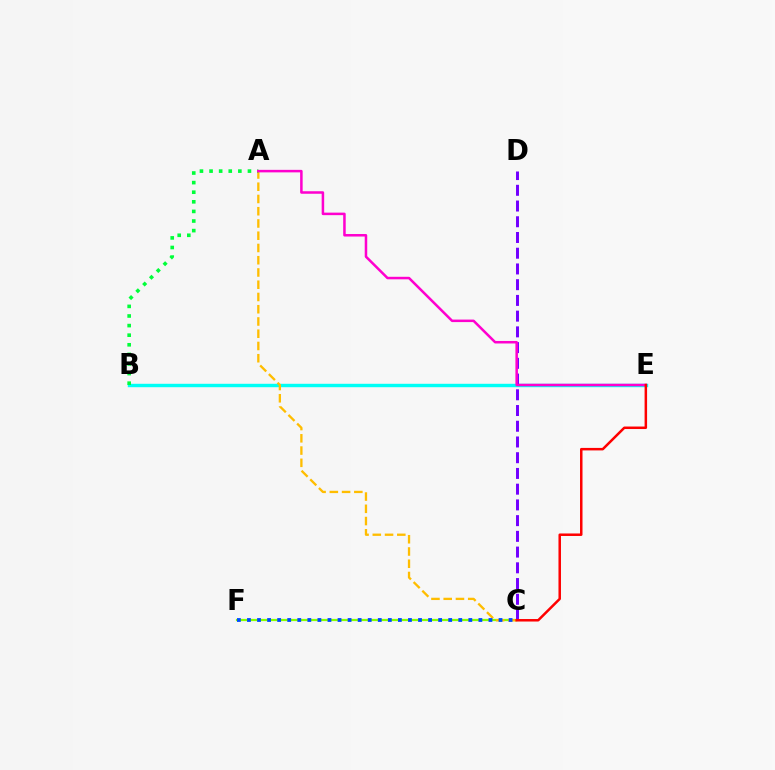{('C', 'F'): [{'color': '#84ff00', 'line_style': 'solid', 'thickness': 1.61}, {'color': '#004bff', 'line_style': 'dotted', 'thickness': 2.73}], ('B', 'E'): [{'color': '#00fff6', 'line_style': 'solid', 'thickness': 2.46}], ('C', 'D'): [{'color': '#7200ff', 'line_style': 'dashed', 'thickness': 2.14}], ('A', 'C'): [{'color': '#ffbd00', 'line_style': 'dashed', 'thickness': 1.66}], ('A', 'B'): [{'color': '#00ff39', 'line_style': 'dotted', 'thickness': 2.61}], ('A', 'E'): [{'color': '#ff00cf', 'line_style': 'solid', 'thickness': 1.81}], ('C', 'E'): [{'color': '#ff0000', 'line_style': 'solid', 'thickness': 1.8}]}